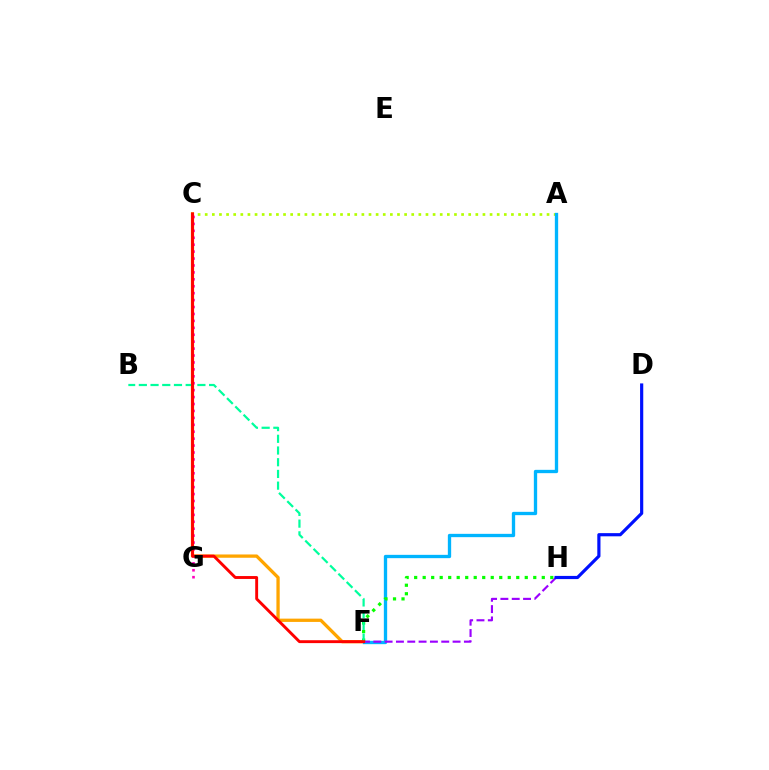{('A', 'C'): [{'color': '#b3ff00', 'line_style': 'dotted', 'thickness': 1.93}], ('C', 'F'): [{'color': '#ffa500', 'line_style': 'solid', 'thickness': 2.37}, {'color': '#ff0000', 'line_style': 'solid', 'thickness': 2.08}], ('A', 'F'): [{'color': '#00b5ff', 'line_style': 'solid', 'thickness': 2.39}], ('F', 'H'): [{'color': '#9b00ff', 'line_style': 'dashed', 'thickness': 1.54}, {'color': '#08ff00', 'line_style': 'dotted', 'thickness': 2.31}], ('B', 'F'): [{'color': '#00ff9d', 'line_style': 'dashed', 'thickness': 1.59}], ('C', 'G'): [{'color': '#ff00bd', 'line_style': 'dotted', 'thickness': 1.88}], ('D', 'H'): [{'color': '#0010ff', 'line_style': 'solid', 'thickness': 2.29}]}